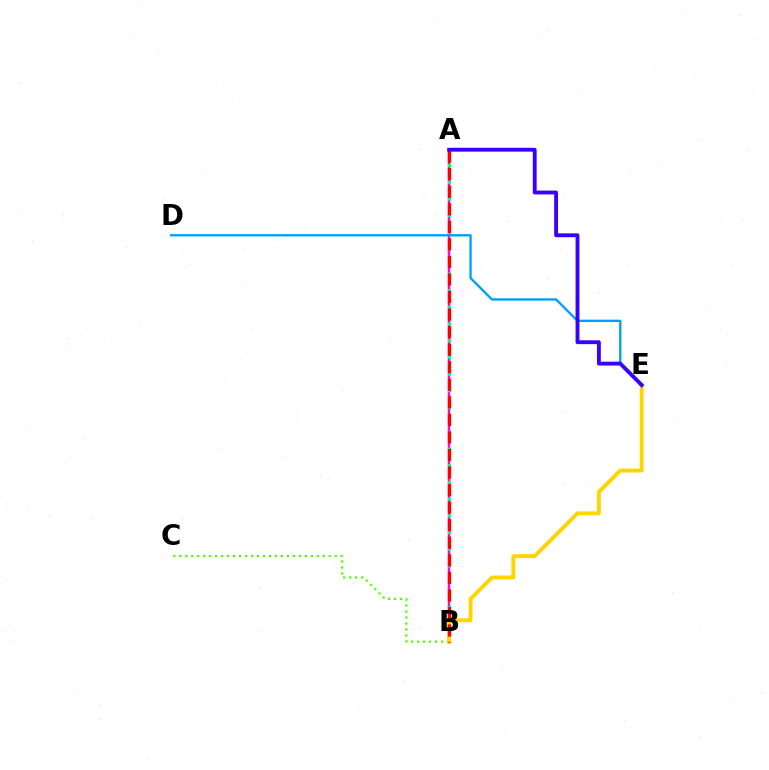{('A', 'B'): [{'color': '#ff00ed', 'line_style': 'solid', 'thickness': 1.75}, {'color': '#00ff86', 'line_style': 'dotted', 'thickness': 2.27}, {'color': '#ff0000', 'line_style': 'dashed', 'thickness': 2.38}], ('D', 'E'): [{'color': '#009eff', 'line_style': 'solid', 'thickness': 1.68}], ('B', 'C'): [{'color': '#4fff00', 'line_style': 'dotted', 'thickness': 1.62}], ('B', 'E'): [{'color': '#ffd500', 'line_style': 'solid', 'thickness': 2.81}], ('A', 'E'): [{'color': '#3700ff', 'line_style': 'solid', 'thickness': 2.78}]}